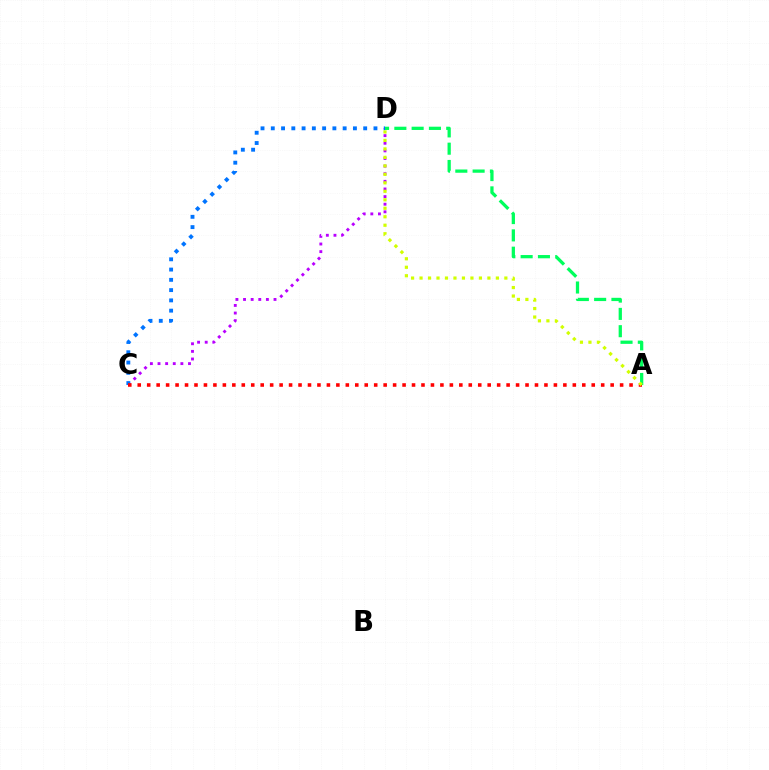{('C', 'D'): [{'color': '#b900ff', 'line_style': 'dotted', 'thickness': 2.07}, {'color': '#0074ff', 'line_style': 'dotted', 'thickness': 2.79}], ('A', 'D'): [{'color': '#00ff5c', 'line_style': 'dashed', 'thickness': 2.35}, {'color': '#d1ff00', 'line_style': 'dotted', 'thickness': 2.3}], ('A', 'C'): [{'color': '#ff0000', 'line_style': 'dotted', 'thickness': 2.57}]}